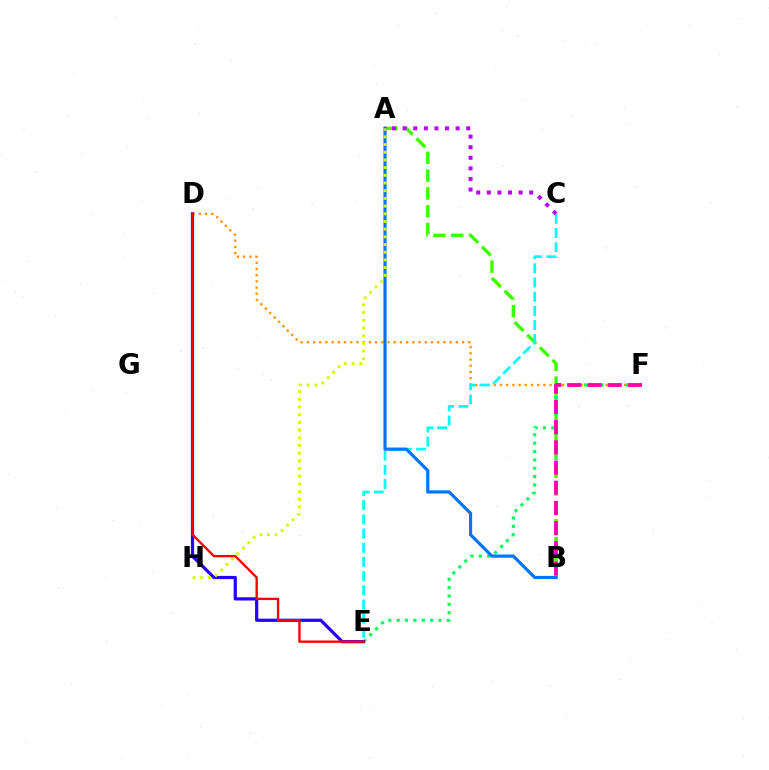{('D', 'F'): [{'color': '#ff9400', 'line_style': 'dotted', 'thickness': 1.69}], ('A', 'B'): [{'color': '#3dff00', 'line_style': 'dashed', 'thickness': 2.42}, {'color': '#0074ff', 'line_style': 'solid', 'thickness': 2.29}], ('E', 'F'): [{'color': '#00ff5c', 'line_style': 'dotted', 'thickness': 2.27}], ('D', 'E'): [{'color': '#2500ff', 'line_style': 'solid', 'thickness': 2.31}, {'color': '#ff0000', 'line_style': 'solid', 'thickness': 1.69}], ('C', 'E'): [{'color': '#00fff6', 'line_style': 'dashed', 'thickness': 1.93}], ('B', 'F'): [{'color': '#ff00ac', 'line_style': 'dashed', 'thickness': 2.74}], ('A', 'C'): [{'color': '#b900ff', 'line_style': 'dotted', 'thickness': 2.88}], ('A', 'H'): [{'color': '#d1ff00', 'line_style': 'dotted', 'thickness': 2.09}]}